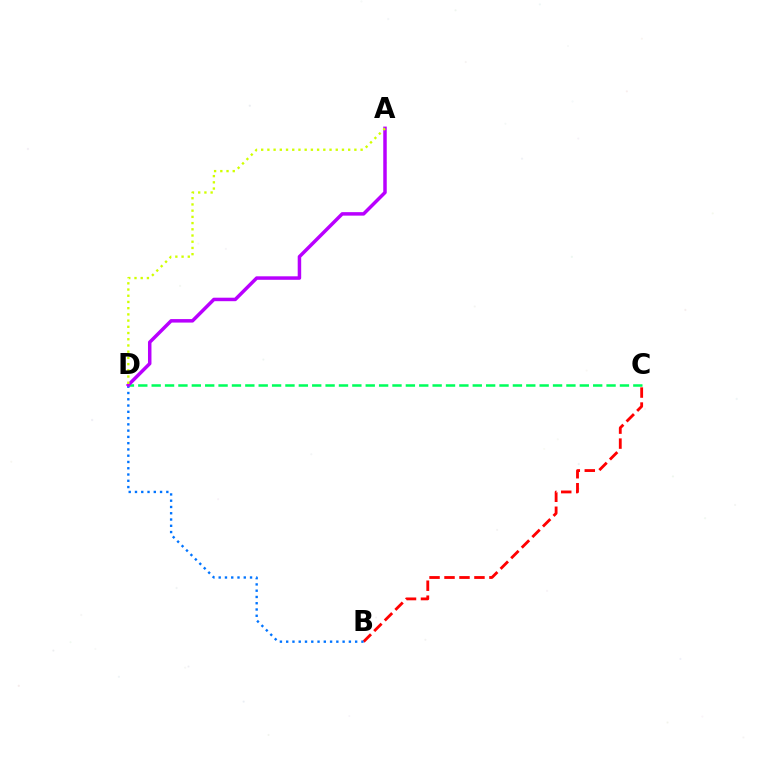{('B', 'C'): [{'color': '#ff0000', 'line_style': 'dashed', 'thickness': 2.03}], ('C', 'D'): [{'color': '#00ff5c', 'line_style': 'dashed', 'thickness': 1.82}], ('B', 'D'): [{'color': '#0074ff', 'line_style': 'dotted', 'thickness': 1.7}], ('A', 'D'): [{'color': '#b900ff', 'line_style': 'solid', 'thickness': 2.51}, {'color': '#d1ff00', 'line_style': 'dotted', 'thickness': 1.69}]}